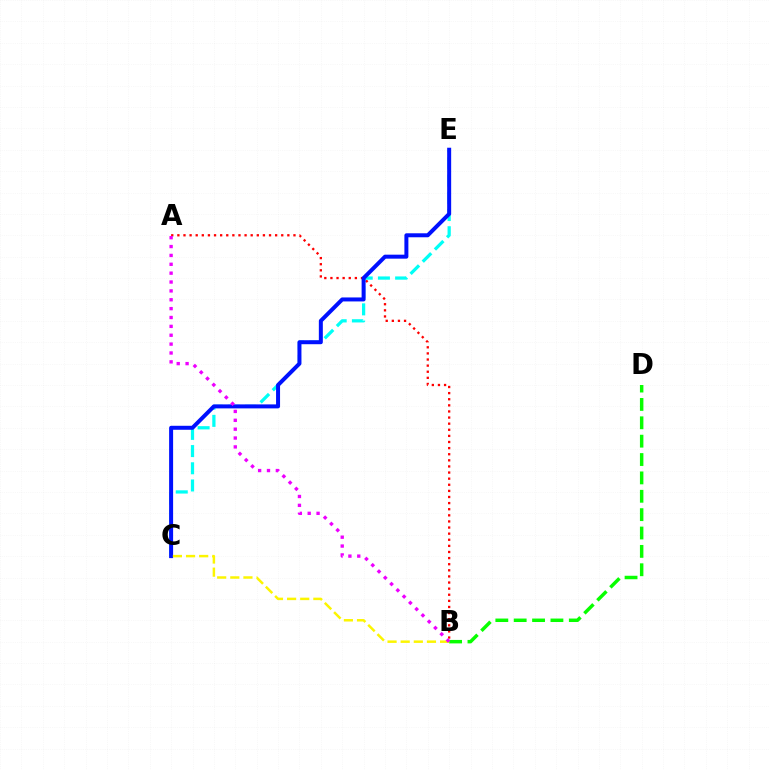{('A', 'B'): [{'color': '#ff0000', 'line_style': 'dotted', 'thickness': 1.66}, {'color': '#ee00ff', 'line_style': 'dotted', 'thickness': 2.41}], ('C', 'E'): [{'color': '#00fff6', 'line_style': 'dashed', 'thickness': 2.34}, {'color': '#0010ff', 'line_style': 'solid', 'thickness': 2.87}], ('B', 'D'): [{'color': '#08ff00', 'line_style': 'dashed', 'thickness': 2.5}], ('B', 'C'): [{'color': '#fcf500', 'line_style': 'dashed', 'thickness': 1.78}]}